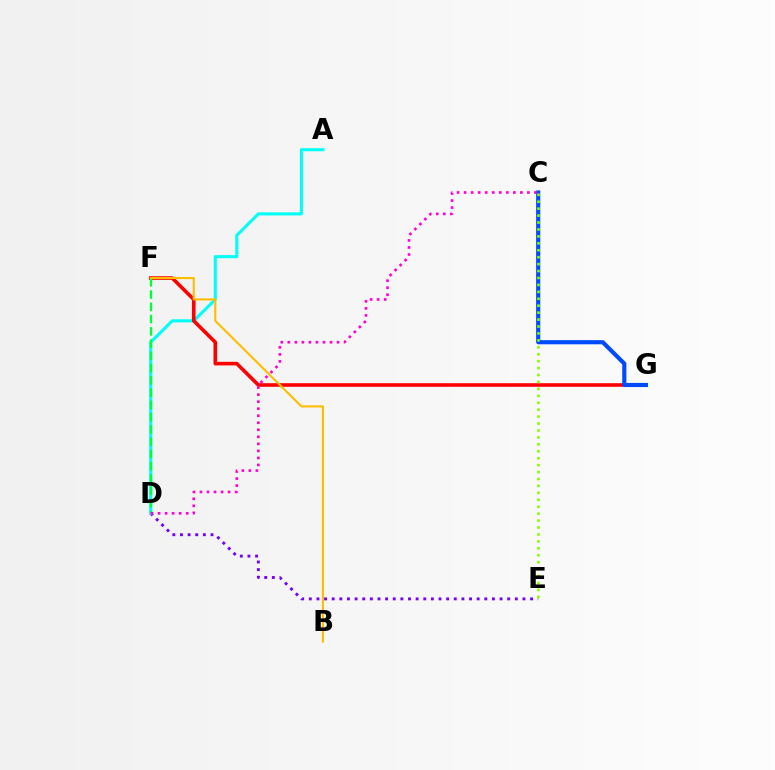{('D', 'E'): [{'color': '#7200ff', 'line_style': 'dotted', 'thickness': 2.07}], ('A', 'D'): [{'color': '#00fff6', 'line_style': 'solid', 'thickness': 2.22}], ('F', 'G'): [{'color': '#ff0000', 'line_style': 'solid', 'thickness': 2.6}], ('D', 'F'): [{'color': '#00ff39', 'line_style': 'dashed', 'thickness': 1.67}], ('C', 'G'): [{'color': '#004bff', 'line_style': 'solid', 'thickness': 2.98}], ('C', 'E'): [{'color': '#84ff00', 'line_style': 'dotted', 'thickness': 1.88}], ('B', 'F'): [{'color': '#ffbd00', 'line_style': 'solid', 'thickness': 1.51}], ('C', 'D'): [{'color': '#ff00cf', 'line_style': 'dotted', 'thickness': 1.91}]}